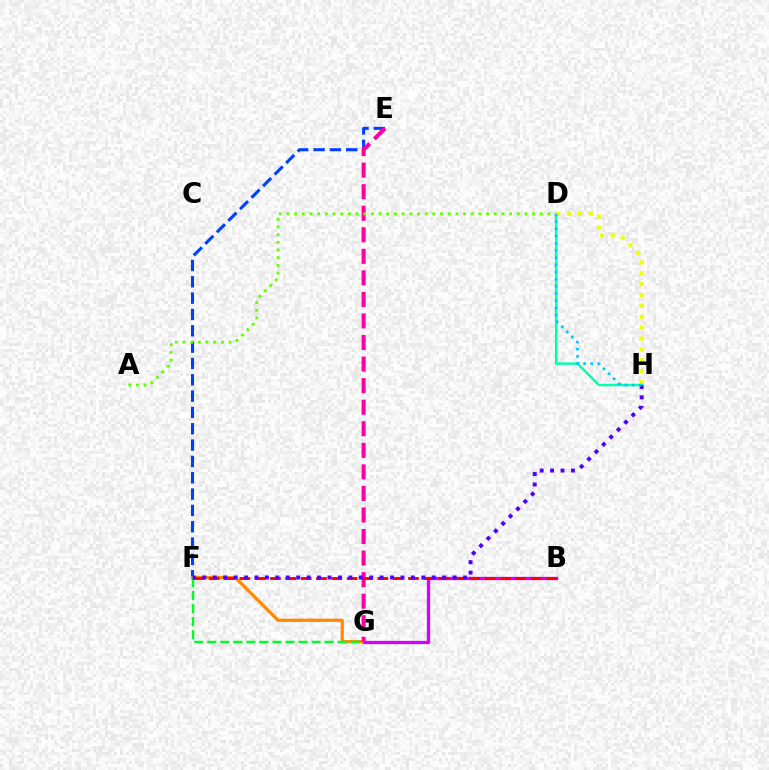{('E', 'F'): [{'color': '#003fff', 'line_style': 'dashed', 'thickness': 2.22}], ('D', 'H'): [{'color': '#00ffaf', 'line_style': 'solid', 'thickness': 1.76}, {'color': '#eeff00', 'line_style': 'dotted', 'thickness': 2.95}, {'color': '#00c7ff', 'line_style': 'dotted', 'thickness': 1.95}], ('F', 'G'): [{'color': '#ff8800', 'line_style': 'solid', 'thickness': 2.29}, {'color': '#00ff27', 'line_style': 'dashed', 'thickness': 1.77}], ('B', 'G'): [{'color': '#d600ff', 'line_style': 'solid', 'thickness': 2.38}], ('E', 'G'): [{'color': '#ff00a0', 'line_style': 'dashed', 'thickness': 2.93}], ('B', 'F'): [{'color': '#ff0000', 'line_style': 'dashed', 'thickness': 2.08}], ('F', 'H'): [{'color': '#4f00ff', 'line_style': 'dotted', 'thickness': 2.83}], ('A', 'D'): [{'color': '#66ff00', 'line_style': 'dotted', 'thickness': 2.09}]}